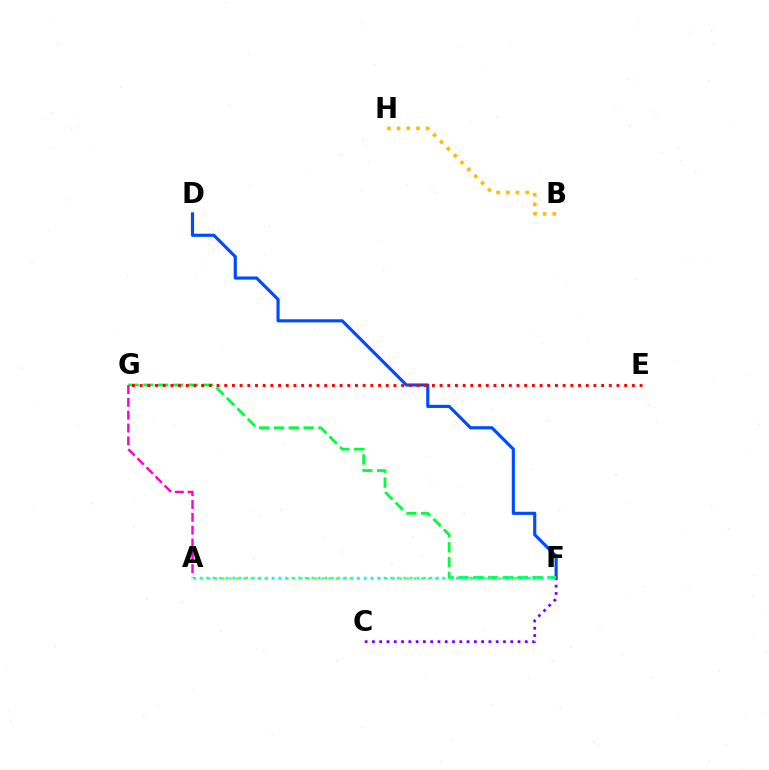{('D', 'F'): [{'color': '#004bff', 'line_style': 'solid', 'thickness': 2.26}], ('A', 'F'): [{'color': '#84ff00', 'line_style': 'dotted', 'thickness': 1.93}, {'color': '#00fff6', 'line_style': 'dotted', 'thickness': 1.79}], ('C', 'F'): [{'color': '#7200ff', 'line_style': 'dotted', 'thickness': 1.98}], ('F', 'G'): [{'color': '#00ff39', 'line_style': 'dashed', 'thickness': 2.01}], ('B', 'H'): [{'color': '#ffbd00', 'line_style': 'dotted', 'thickness': 2.63}], ('A', 'G'): [{'color': '#ff00cf', 'line_style': 'dashed', 'thickness': 1.74}], ('E', 'G'): [{'color': '#ff0000', 'line_style': 'dotted', 'thickness': 2.09}]}